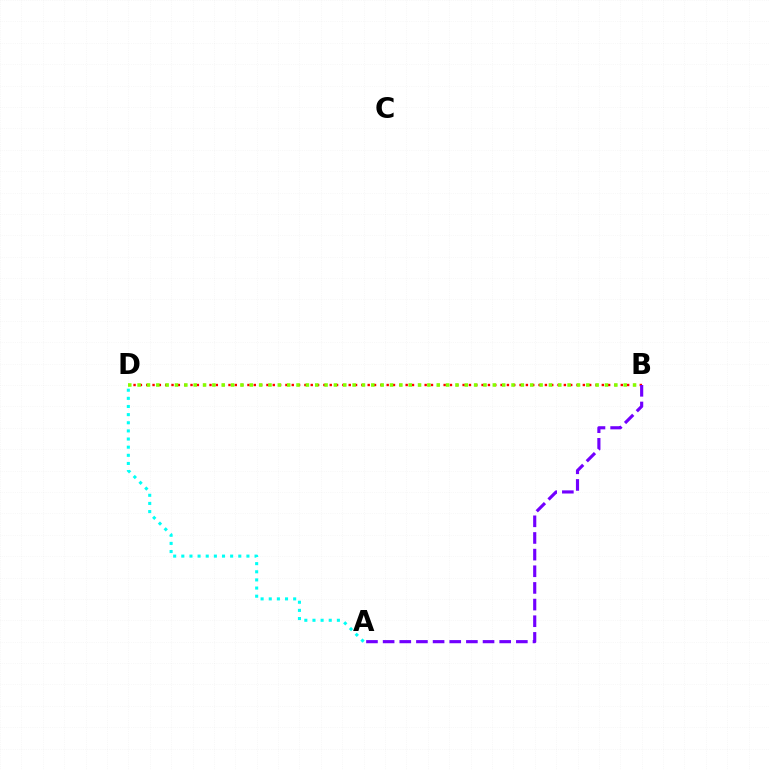{('B', 'D'): [{'color': '#ff0000', 'line_style': 'dotted', 'thickness': 1.72}, {'color': '#84ff00', 'line_style': 'dotted', 'thickness': 2.54}], ('A', 'B'): [{'color': '#7200ff', 'line_style': 'dashed', 'thickness': 2.26}], ('A', 'D'): [{'color': '#00fff6', 'line_style': 'dotted', 'thickness': 2.21}]}